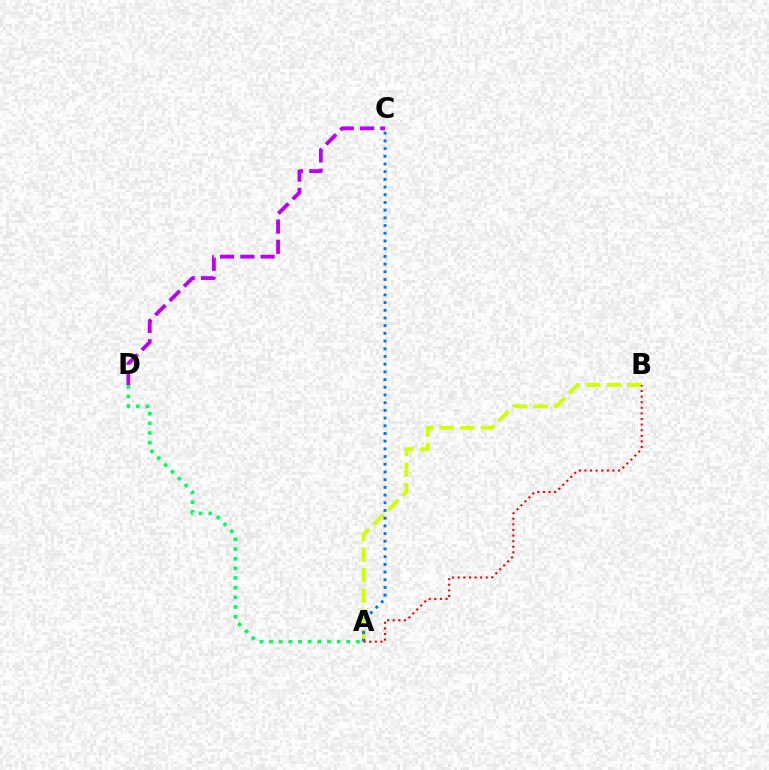{('A', 'D'): [{'color': '#00ff5c', 'line_style': 'dotted', 'thickness': 2.62}], ('C', 'D'): [{'color': '#b900ff', 'line_style': 'dashed', 'thickness': 2.75}], ('A', 'B'): [{'color': '#d1ff00', 'line_style': 'dashed', 'thickness': 2.79}, {'color': '#ff0000', 'line_style': 'dotted', 'thickness': 1.52}], ('A', 'C'): [{'color': '#0074ff', 'line_style': 'dotted', 'thickness': 2.09}]}